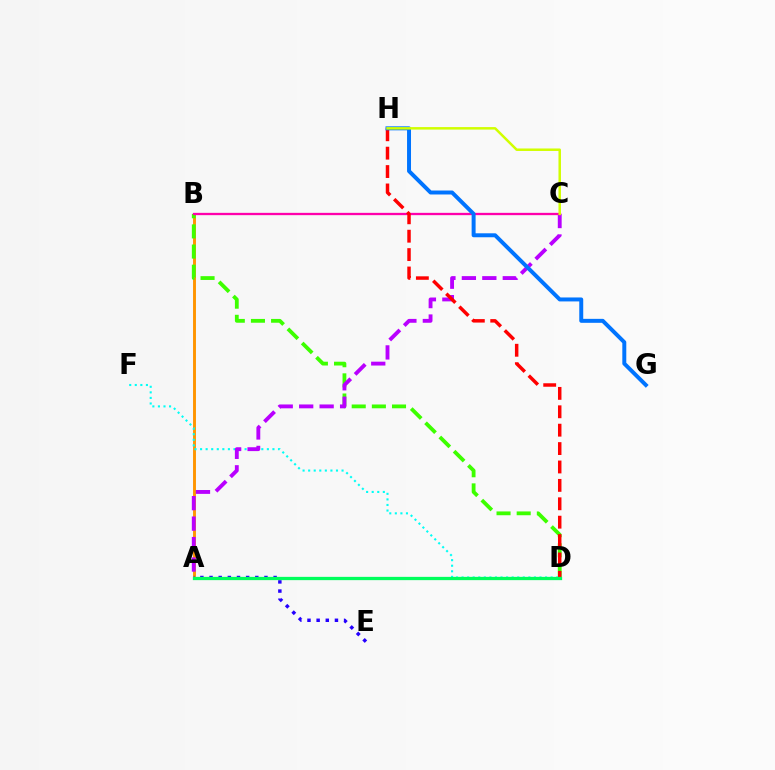{('A', 'B'): [{'color': '#ff9400', 'line_style': 'solid', 'thickness': 2.1}], ('D', 'F'): [{'color': '#00fff6', 'line_style': 'dotted', 'thickness': 1.51}], ('B', 'D'): [{'color': '#3dff00', 'line_style': 'dashed', 'thickness': 2.74}], ('A', 'C'): [{'color': '#b900ff', 'line_style': 'dashed', 'thickness': 2.78}], ('B', 'C'): [{'color': '#ff00ac', 'line_style': 'solid', 'thickness': 1.66}], ('D', 'H'): [{'color': '#ff0000', 'line_style': 'dashed', 'thickness': 2.5}], ('A', 'E'): [{'color': '#2500ff', 'line_style': 'dotted', 'thickness': 2.49}], ('A', 'D'): [{'color': '#00ff5c', 'line_style': 'solid', 'thickness': 2.35}], ('G', 'H'): [{'color': '#0074ff', 'line_style': 'solid', 'thickness': 2.85}], ('C', 'H'): [{'color': '#d1ff00', 'line_style': 'solid', 'thickness': 1.79}]}